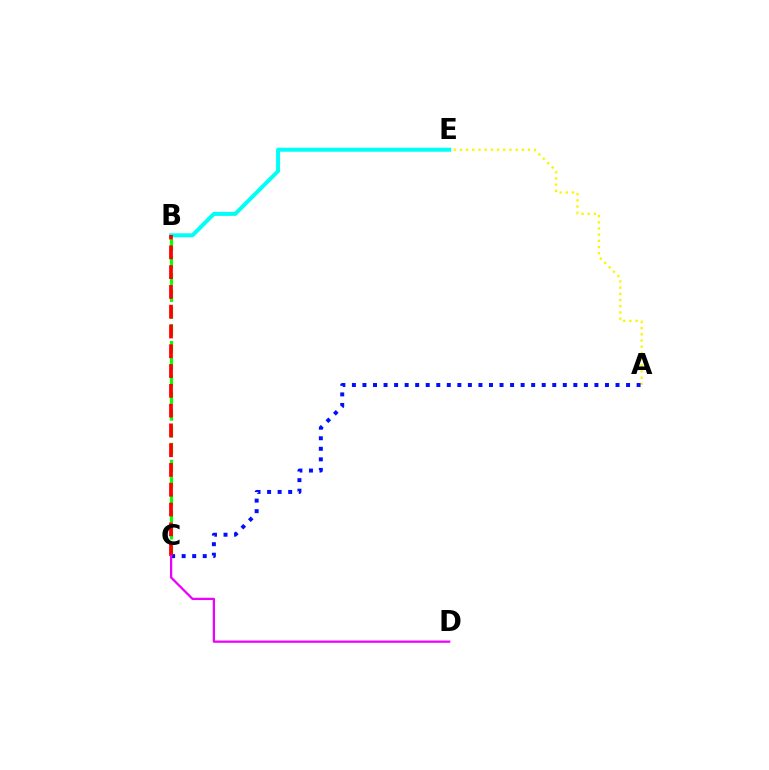{('B', 'C'): [{'color': '#08ff00', 'line_style': 'dashed', 'thickness': 2.31}, {'color': '#ff0000', 'line_style': 'dashed', 'thickness': 2.69}], ('A', 'E'): [{'color': '#fcf500', 'line_style': 'dotted', 'thickness': 1.68}], ('A', 'C'): [{'color': '#0010ff', 'line_style': 'dotted', 'thickness': 2.86}], ('B', 'E'): [{'color': '#00fff6', 'line_style': 'solid', 'thickness': 2.88}], ('C', 'D'): [{'color': '#ee00ff', 'line_style': 'solid', 'thickness': 1.63}]}